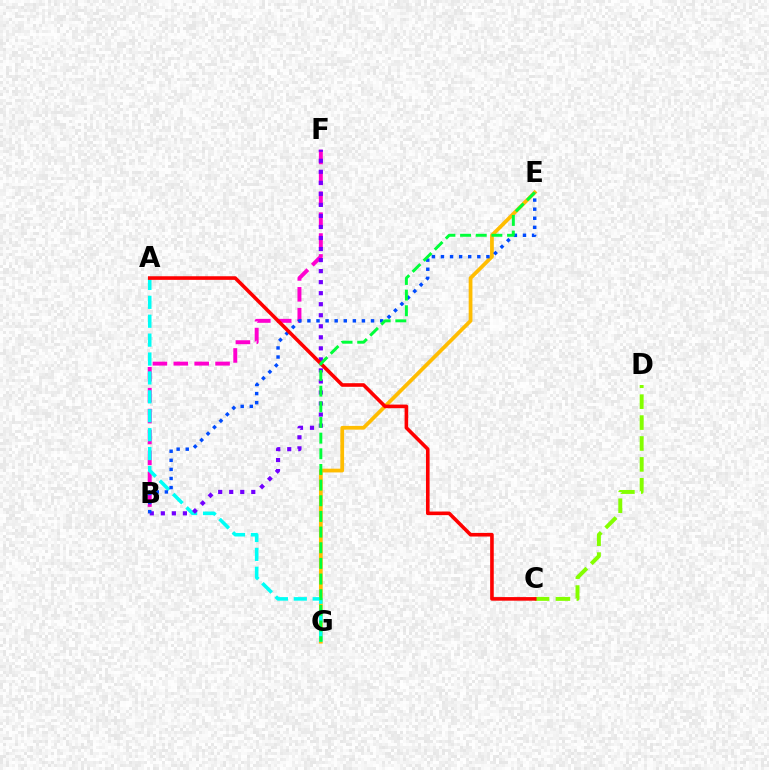{('B', 'F'): [{'color': '#ff00cf', 'line_style': 'dashed', 'thickness': 2.84}, {'color': '#7200ff', 'line_style': 'dotted', 'thickness': 3.0}], ('E', 'G'): [{'color': '#ffbd00', 'line_style': 'solid', 'thickness': 2.7}, {'color': '#00ff39', 'line_style': 'dashed', 'thickness': 2.13}], ('A', 'G'): [{'color': '#00fff6', 'line_style': 'dashed', 'thickness': 2.57}], ('C', 'D'): [{'color': '#84ff00', 'line_style': 'dashed', 'thickness': 2.84}], ('B', 'E'): [{'color': '#004bff', 'line_style': 'dotted', 'thickness': 2.47}], ('A', 'C'): [{'color': '#ff0000', 'line_style': 'solid', 'thickness': 2.6}]}